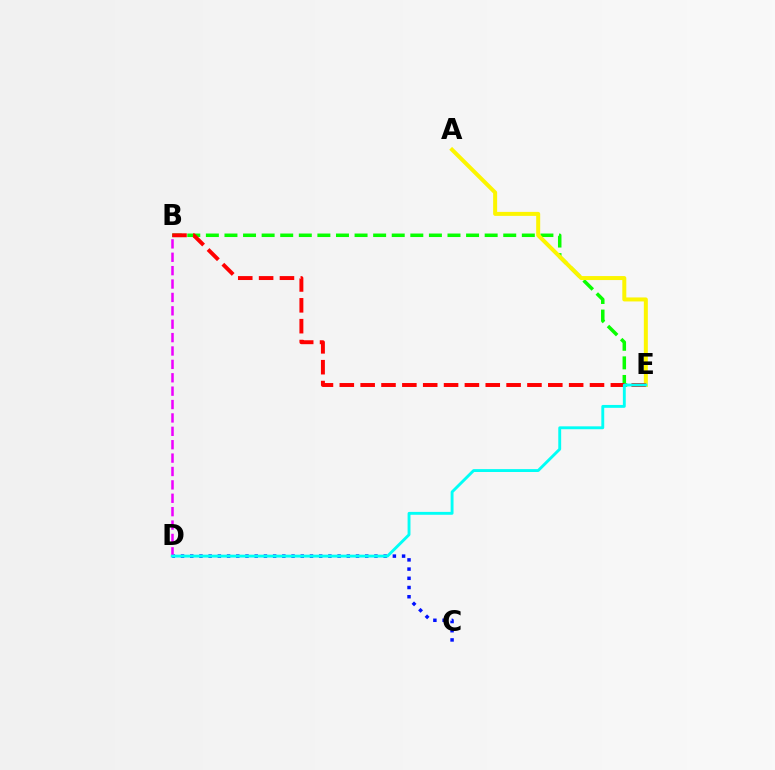{('B', 'E'): [{'color': '#08ff00', 'line_style': 'dashed', 'thickness': 2.52}, {'color': '#ff0000', 'line_style': 'dashed', 'thickness': 2.83}], ('A', 'E'): [{'color': '#fcf500', 'line_style': 'solid', 'thickness': 2.88}], ('C', 'D'): [{'color': '#0010ff', 'line_style': 'dotted', 'thickness': 2.5}], ('B', 'D'): [{'color': '#ee00ff', 'line_style': 'dashed', 'thickness': 1.82}], ('D', 'E'): [{'color': '#00fff6', 'line_style': 'solid', 'thickness': 2.08}]}